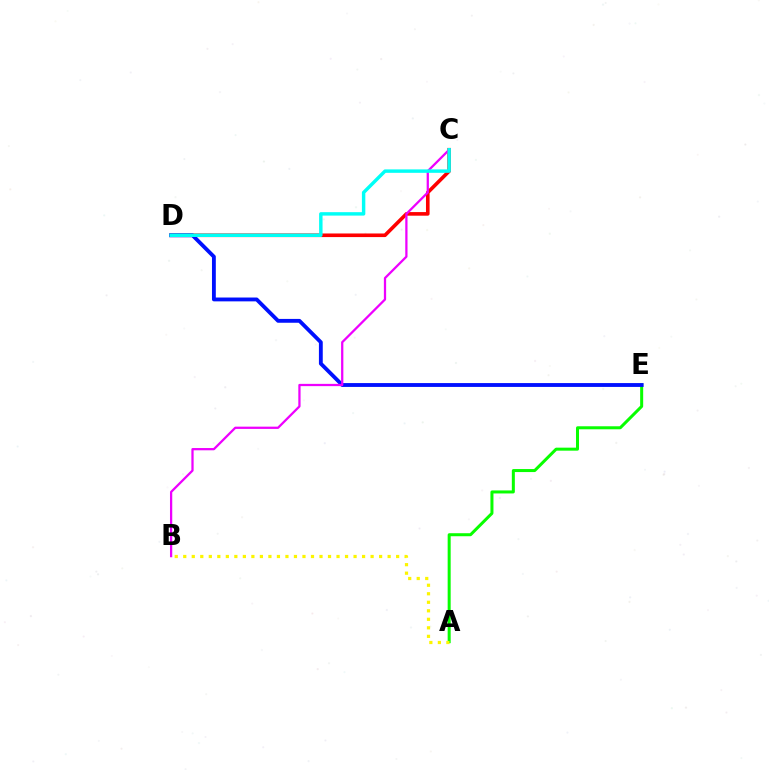{('A', 'E'): [{'color': '#08ff00', 'line_style': 'solid', 'thickness': 2.17}], ('C', 'D'): [{'color': '#ff0000', 'line_style': 'solid', 'thickness': 2.6}, {'color': '#00fff6', 'line_style': 'solid', 'thickness': 2.47}], ('A', 'B'): [{'color': '#fcf500', 'line_style': 'dotted', 'thickness': 2.31}], ('D', 'E'): [{'color': '#0010ff', 'line_style': 'solid', 'thickness': 2.77}], ('B', 'C'): [{'color': '#ee00ff', 'line_style': 'solid', 'thickness': 1.63}]}